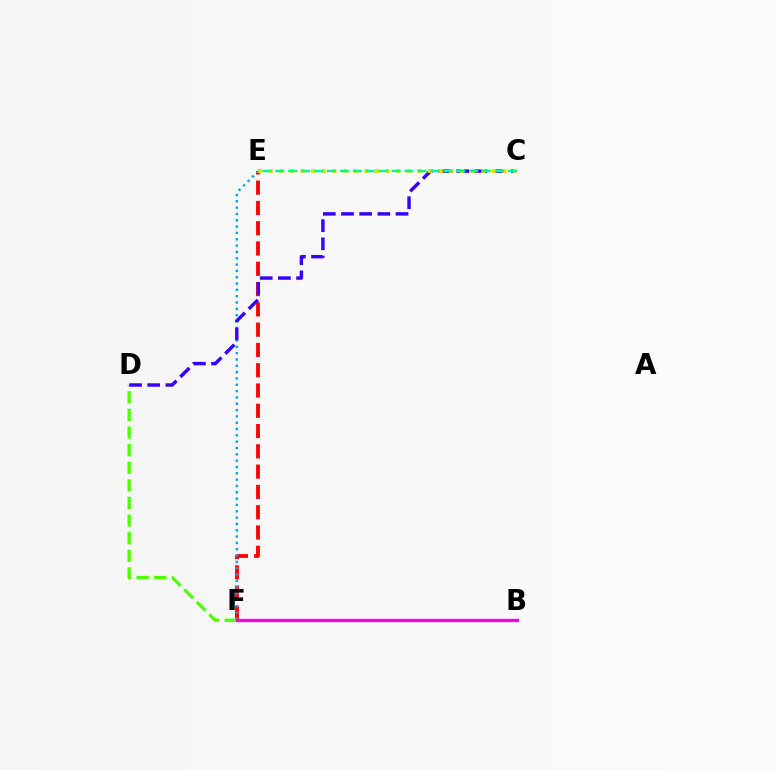{('E', 'F'): [{'color': '#ff0000', 'line_style': 'dashed', 'thickness': 2.76}, {'color': '#009eff', 'line_style': 'dotted', 'thickness': 1.72}], ('D', 'F'): [{'color': '#4fff00', 'line_style': 'dashed', 'thickness': 2.39}], ('C', 'D'): [{'color': '#3700ff', 'line_style': 'dashed', 'thickness': 2.47}], ('C', 'E'): [{'color': '#ffd500', 'line_style': 'dotted', 'thickness': 2.89}, {'color': '#00ff86', 'line_style': 'dashed', 'thickness': 1.76}], ('B', 'F'): [{'color': '#ff00ed', 'line_style': 'solid', 'thickness': 2.39}]}